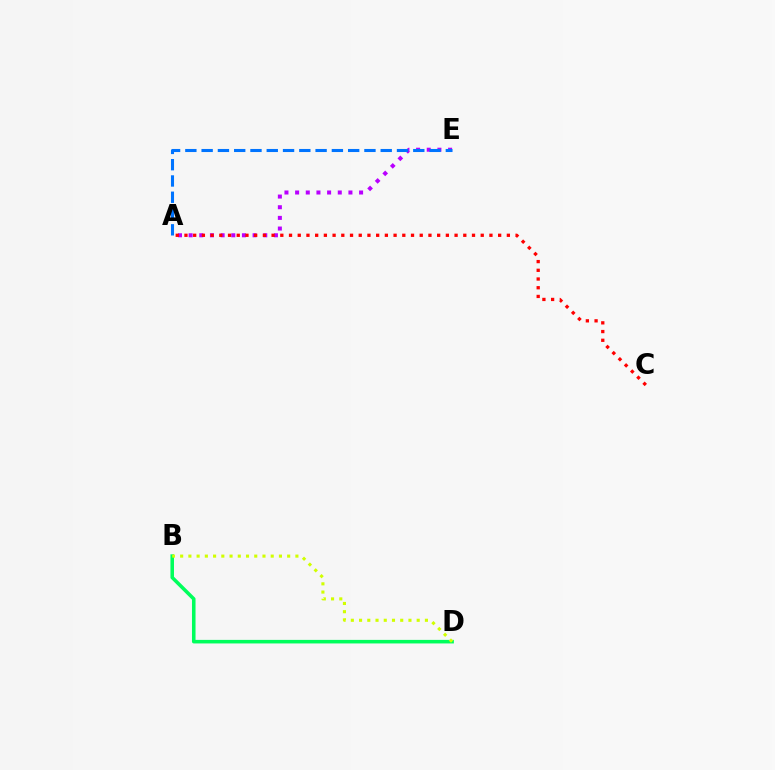{('A', 'E'): [{'color': '#b900ff', 'line_style': 'dotted', 'thickness': 2.9}, {'color': '#0074ff', 'line_style': 'dashed', 'thickness': 2.21}], ('B', 'D'): [{'color': '#00ff5c', 'line_style': 'solid', 'thickness': 2.56}, {'color': '#d1ff00', 'line_style': 'dotted', 'thickness': 2.24}], ('A', 'C'): [{'color': '#ff0000', 'line_style': 'dotted', 'thickness': 2.37}]}